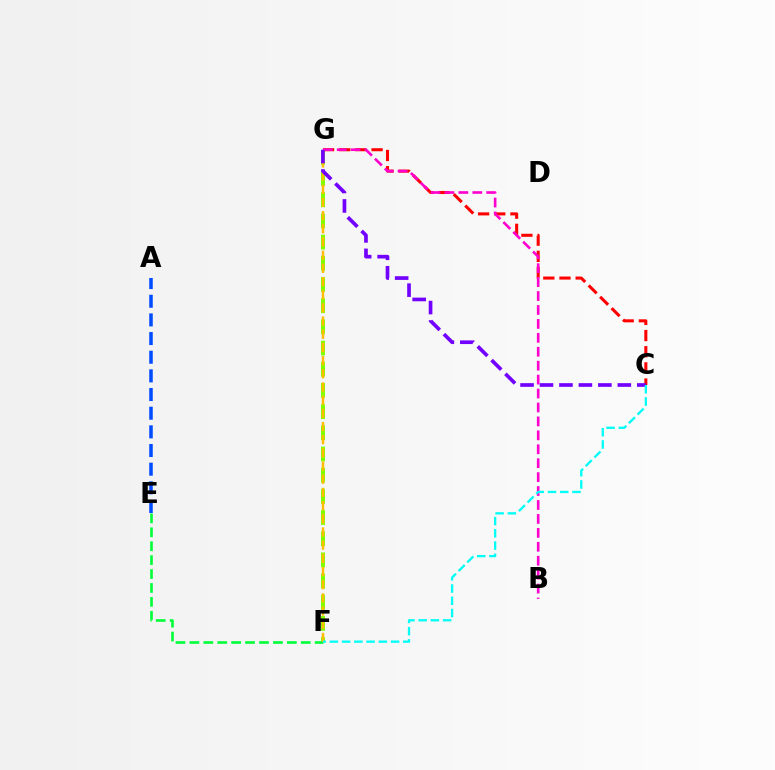{('C', 'G'): [{'color': '#ff0000', 'line_style': 'dashed', 'thickness': 2.2}, {'color': '#7200ff', 'line_style': 'dashed', 'thickness': 2.64}], ('F', 'G'): [{'color': '#84ff00', 'line_style': 'dashed', 'thickness': 2.88}, {'color': '#ffbd00', 'line_style': 'dashed', 'thickness': 1.79}], ('A', 'E'): [{'color': '#004bff', 'line_style': 'dashed', 'thickness': 2.53}], ('E', 'F'): [{'color': '#00ff39', 'line_style': 'dashed', 'thickness': 1.89}], ('B', 'G'): [{'color': '#ff00cf', 'line_style': 'dashed', 'thickness': 1.89}], ('C', 'F'): [{'color': '#00fff6', 'line_style': 'dashed', 'thickness': 1.66}]}